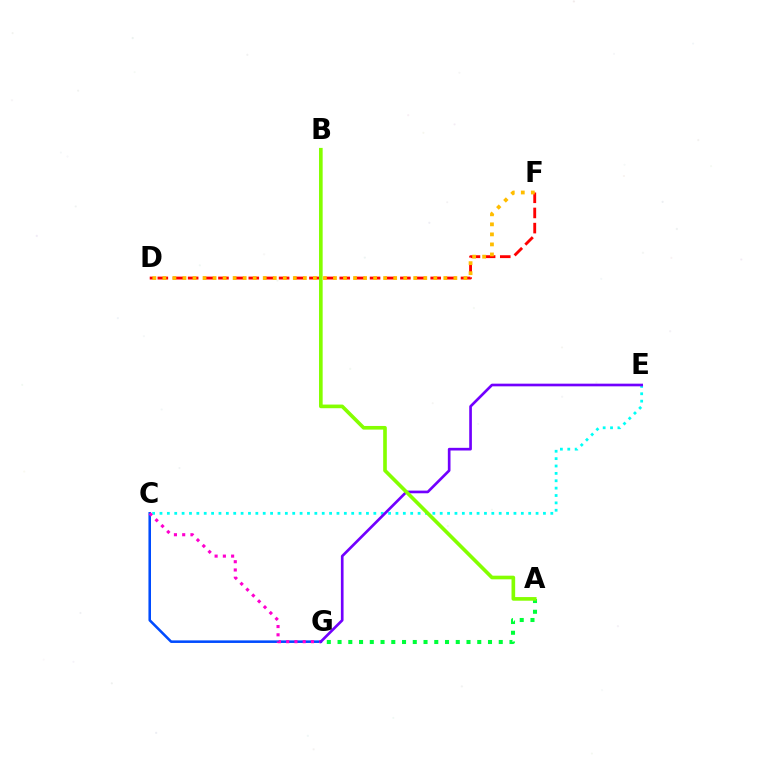{('D', 'F'): [{'color': '#ff0000', 'line_style': 'dashed', 'thickness': 2.06}, {'color': '#ffbd00', 'line_style': 'dotted', 'thickness': 2.73}], ('C', 'E'): [{'color': '#00fff6', 'line_style': 'dotted', 'thickness': 2.0}], ('C', 'G'): [{'color': '#004bff', 'line_style': 'solid', 'thickness': 1.84}, {'color': '#ff00cf', 'line_style': 'dotted', 'thickness': 2.24}], ('A', 'G'): [{'color': '#00ff39', 'line_style': 'dotted', 'thickness': 2.92}], ('E', 'G'): [{'color': '#7200ff', 'line_style': 'solid', 'thickness': 1.92}], ('A', 'B'): [{'color': '#84ff00', 'line_style': 'solid', 'thickness': 2.62}]}